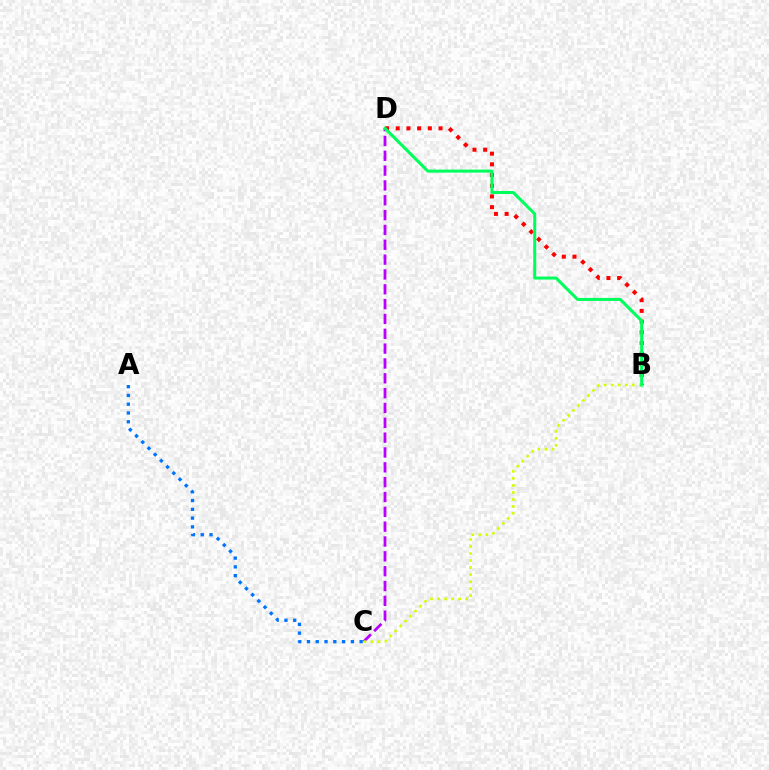{('C', 'D'): [{'color': '#b900ff', 'line_style': 'dashed', 'thickness': 2.02}], ('A', 'C'): [{'color': '#0074ff', 'line_style': 'dotted', 'thickness': 2.39}], ('B', 'D'): [{'color': '#ff0000', 'line_style': 'dotted', 'thickness': 2.91}, {'color': '#00ff5c', 'line_style': 'solid', 'thickness': 2.18}], ('B', 'C'): [{'color': '#d1ff00', 'line_style': 'dotted', 'thickness': 1.91}]}